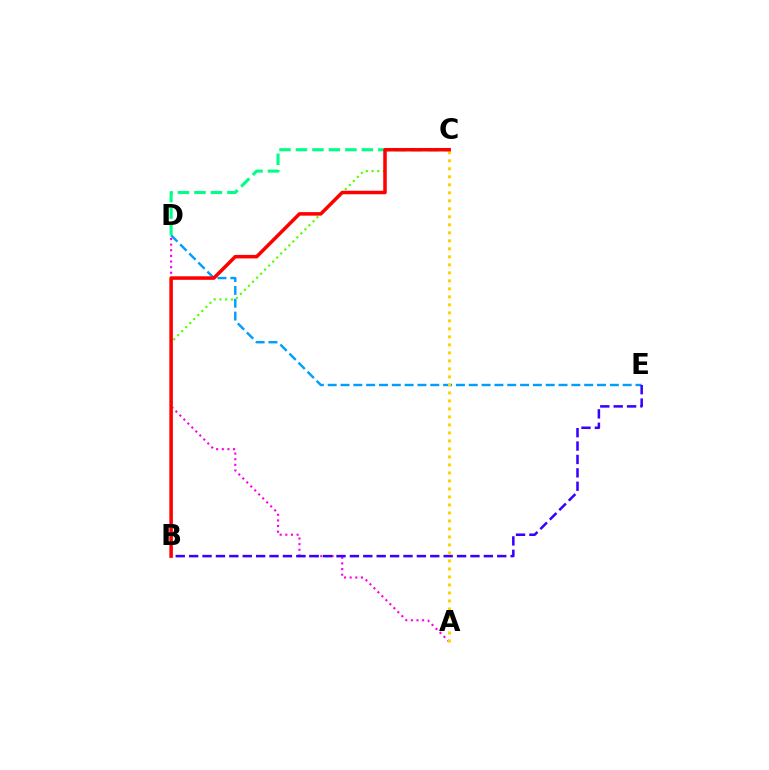{('D', 'E'): [{'color': '#009eff', 'line_style': 'dashed', 'thickness': 1.74}], ('A', 'D'): [{'color': '#ff00ed', 'line_style': 'dotted', 'thickness': 1.53}], ('B', 'C'): [{'color': '#4fff00', 'line_style': 'dotted', 'thickness': 1.55}, {'color': '#ff0000', 'line_style': 'solid', 'thickness': 2.53}], ('B', 'E'): [{'color': '#3700ff', 'line_style': 'dashed', 'thickness': 1.82}], ('C', 'D'): [{'color': '#00ff86', 'line_style': 'dashed', 'thickness': 2.24}], ('A', 'C'): [{'color': '#ffd500', 'line_style': 'dotted', 'thickness': 2.17}]}